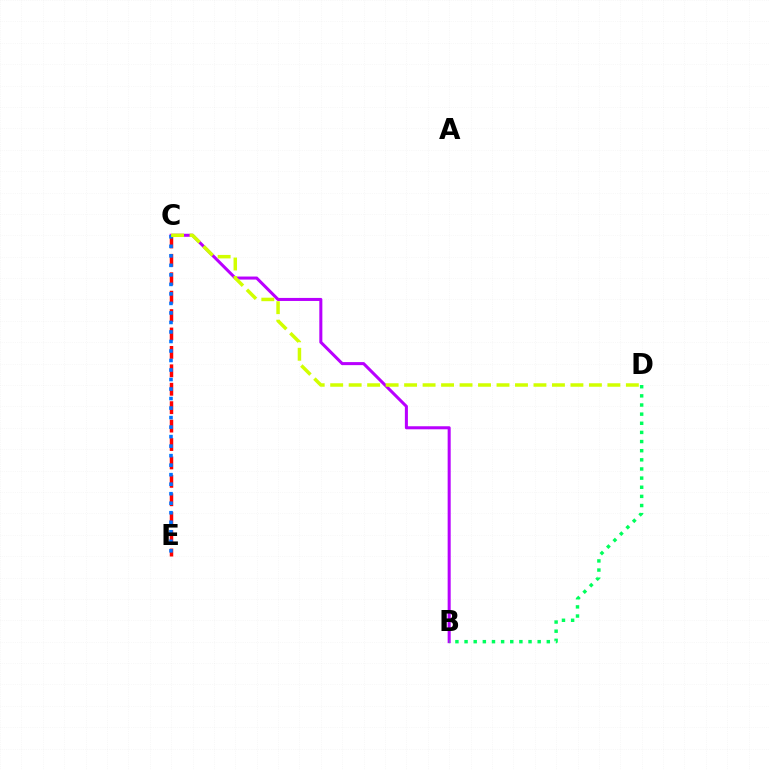{('B', 'C'): [{'color': '#b900ff', 'line_style': 'solid', 'thickness': 2.19}], ('B', 'D'): [{'color': '#00ff5c', 'line_style': 'dotted', 'thickness': 2.48}], ('C', 'E'): [{'color': '#ff0000', 'line_style': 'dashed', 'thickness': 2.5}, {'color': '#0074ff', 'line_style': 'dotted', 'thickness': 2.59}], ('C', 'D'): [{'color': '#d1ff00', 'line_style': 'dashed', 'thickness': 2.51}]}